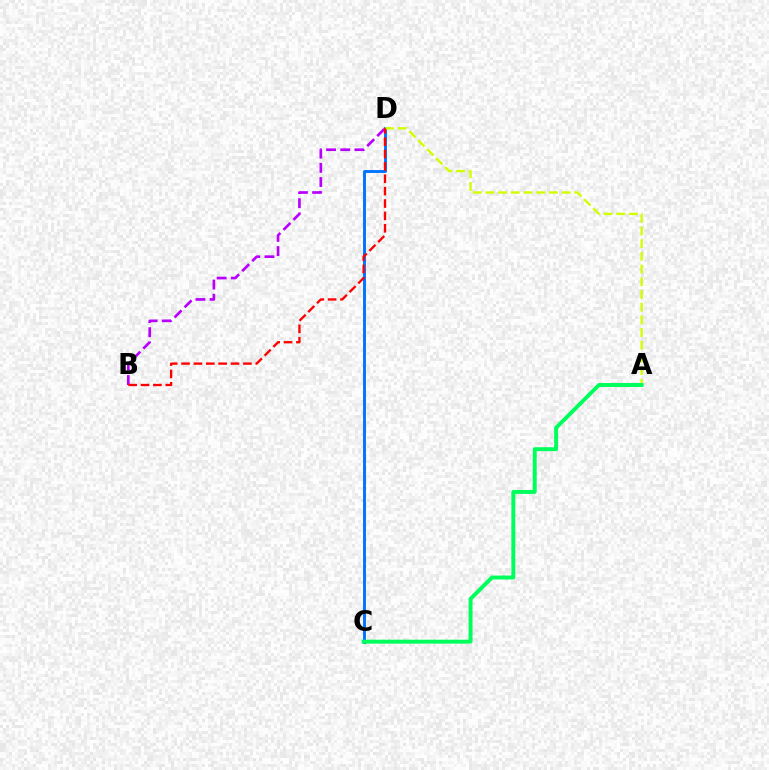{('C', 'D'): [{'color': '#0074ff', 'line_style': 'solid', 'thickness': 2.1}], ('B', 'D'): [{'color': '#b900ff', 'line_style': 'dashed', 'thickness': 1.93}, {'color': '#ff0000', 'line_style': 'dashed', 'thickness': 1.68}], ('A', 'D'): [{'color': '#d1ff00', 'line_style': 'dashed', 'thickness': 1.72}], ('A', 'C'): [{'color': '#00ff5c', 'line_style': 'solid', 'thickness': 2.83}]}